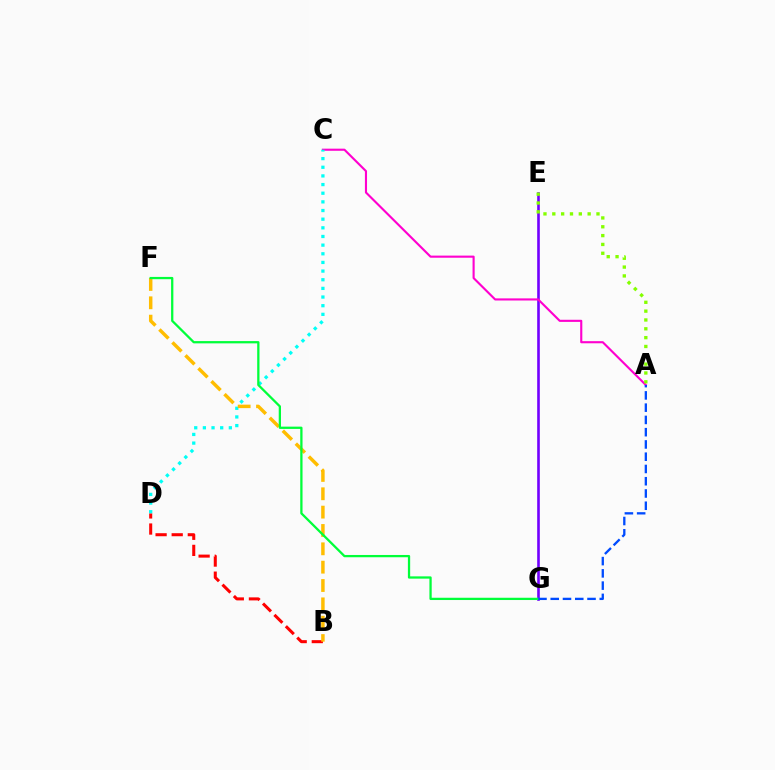{('E', 'G'): [{'color': '#7200ff', 'line_style': 'solid', 'thickness': 1.88}], ('B', 'D'): [{'color': '#ff0000', 'line_style': 'dashed', 'thickness': 2.19}], ('A', 'C'): [{'color': '#ff00cf', 'line_style': 'solid', 'thickness': 1.53}], ('A', 'E'): [{'color': '#84ff00', 'line_style': 'dotted', 'thickness': 2.4}], ('C', 'D'): [{'color': '#00fff6', 'line_style': 'dotted', 'thickness': 2.35}], ('B', 'F'): [{'color': '#ffbd00', 'line_style': 'dashed', 'thickness': 2.49}], ('F', 'G'): [{'color': '#00ff39', 'line_style': 'solid', 'thickness': 1.64}], ('A', 'G'): [{'color': '#004bff', 'line_style': 'dashed', 'thickness': 1.67}]}